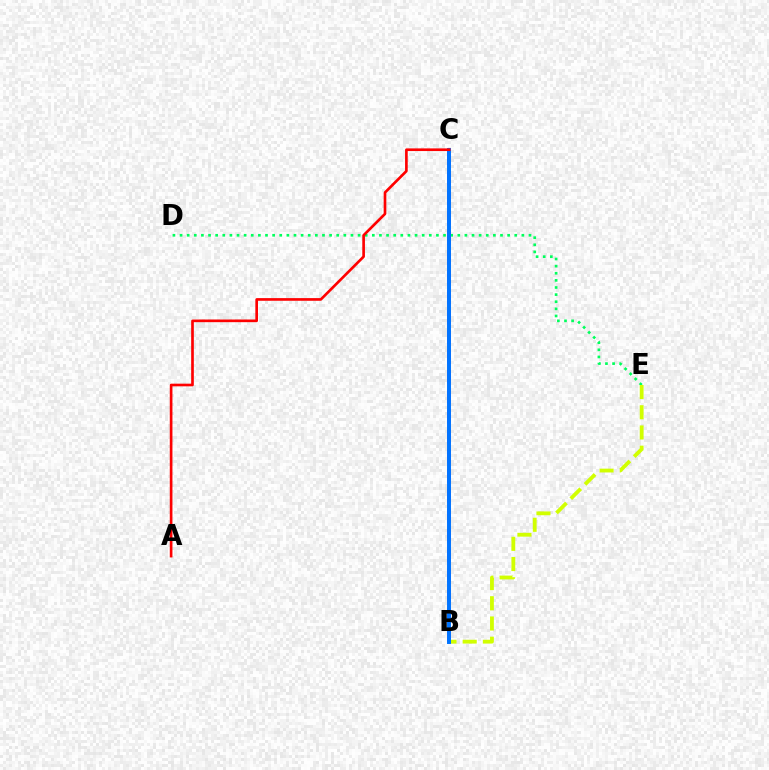{('D', 'E'): [{'color': '#00ff5c', 'line_style': 'dotted', 'thickness': 1.93}], ('B', 'E'): [{'color': '#d1ff00', 'line_style': 'dashed', 'thickness': 2.75}], ('B', 'C'): [{'color': '#b900ff', 'line_style': 'dashed', 'thickness': 2.7}, {'color': '#0074ff', 'line_style': 'solid', 'thickness': 2.84}], ('A', 'C'): [{'color': '#ff0000', 'line_style': 'solid', 'thickness': 1.91}]}